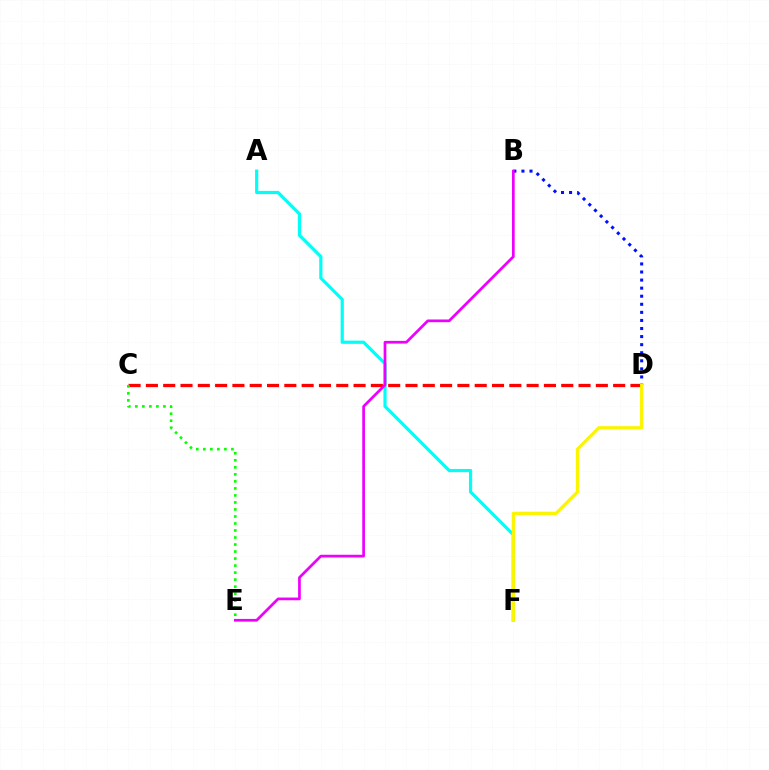{('C', 'D'): [{'color': '#ff0000', 'line_style': 'dashed', 'thickness': 2.35}], ('C', 'E'): [{'color': '#08ff00', 'line_style': 'dotted', 'thickness': 1.91}], ('B', 'D'): [{'color': '#0010ff', 'line_style': 'dotted', 'thickness': 2.19}], ('A', 'F'): [{'color': '#00fff6', 'line_style': 'solid', 'thickness': 2.3}], ('B', 'E'): [{'color': '#ee00ff', 'line_style': 'solid', 'thickness': 1.95}], ('D', 'F'): [{'color': '#fcf500', 'line_style': 'solid', 'thickness': 2.33}]}